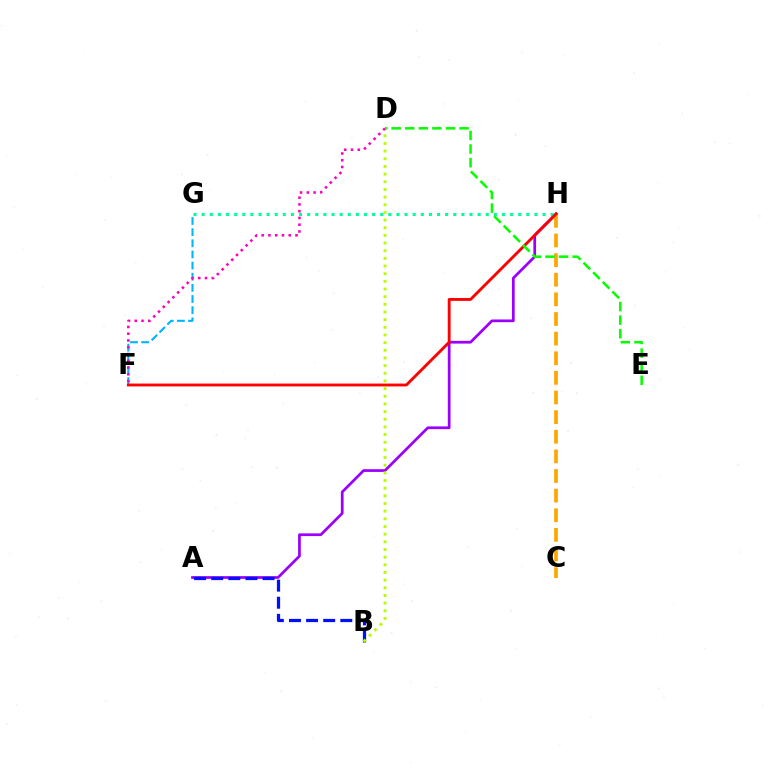{('F', 'G'): [{'color': '#00b5ff', 'line_style': 'dashed', 'thickness': 1.51}], ('A', 'H'): [{'color': '#9b00ff', 'line_style': 'solid', 'thickness': 1.97}], ('C', 'H'): [{'color': '#ffa500', 'line_style': 'dashed', 'thickness': 2.67}], ('A', 'B'): [{'color': '#0010ff', 'line_style': 'dashed', 'thickness': 2.32}], ('B', 'D'): [{'color': '#b3ff00', 'line_style': 'dotted', 'thickness': 2.08}], ('G', 'H'): [{'color': '#00ff9d', 'line_style': 'dotted', 'thickness': 2.21}], ('D', 'F'): [{'color': '#ff00bd', 'line_style': 'dotted', 'thickness': 1.84}], ('F', 'H'): [{'color': '#ff0000', 'line_style': 'solid', 'thickness': 2.06}], ('D', 'E'): [{'color': '#08ff00', 'line_style': 'dashed', 'thickness': 1.85}]}